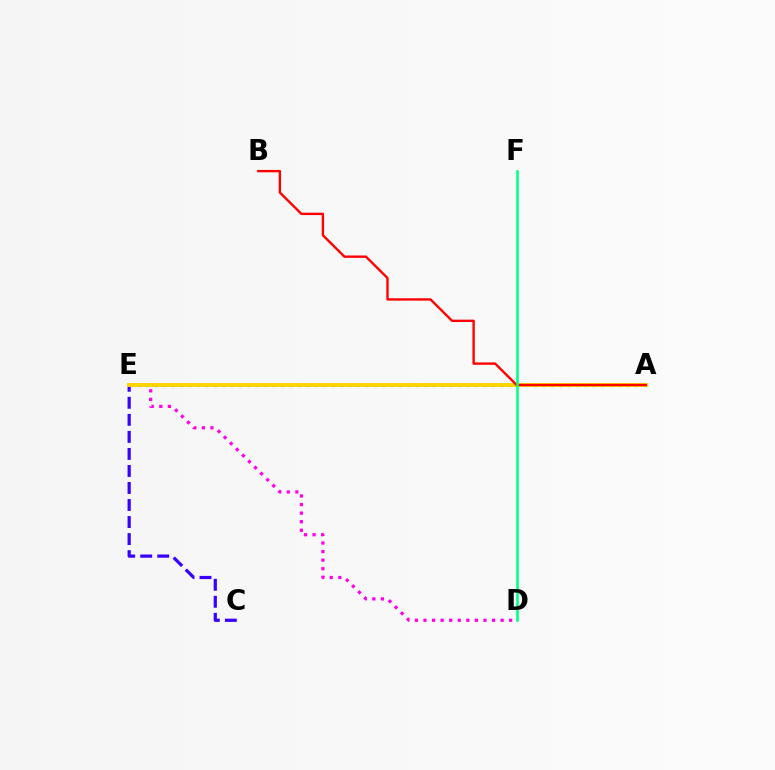{('D', 'E'): [{'color': '#ff00ed', 'line_style': 'dotted', 'thickness': 2.33}], ('A', 'E'): [{'color': '#4fff00', 'line_style': 'dashed', 'thickness': 2.06}, {'color': '#009eff', 'line_style': 'dotted', 'thickness': 2.29}, {'color': '#ffd500', 'line_style': 'solid', 'thickness': 2.8}], ('C', 'E'): [{'color': '#3700ff', 'line_style': 'dashed', 'thickness': 2.31}], ('A', 'B'): [{'color': '#ff0000', 'line_style': 'solid', 'thickness': 1.71}], ('D', 'F'): [{'color': '#00ff86', 'line_style': 'solid', 'thickness': 1.82}]}